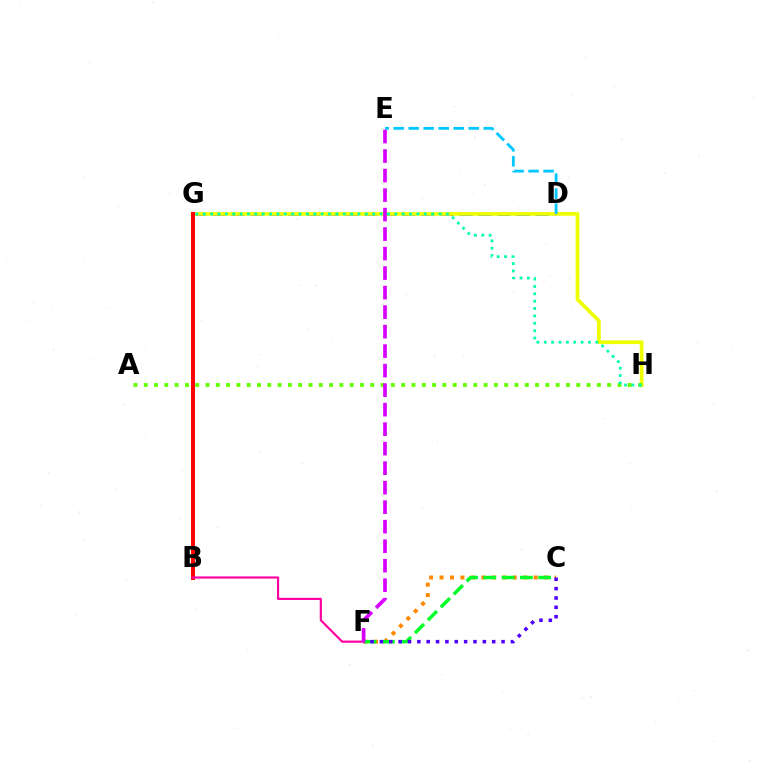{('D', 'G'): [{'color': '#003fff', 'line_style': 'dashed', 'thickness': 2.58}], ('C', 'F'): [{'color': '#ff8800', 'line_style': 'dotted', 'thickness': 2.84}, {'color': '#00ff27', 'line_style': 'dashed', 'thickness': 2.49}, {'color': '#4f00ff', 'line_style': 'dotted', 'thickness': 2.54}], ('G', 'H'): [{'color': '#eeff00', 'line_style': 'solid', 'thickness': 2.68}, {'color': '#00ffaf', 'line_style': 'dotted', 'thickness': 2.0}], ('B', 'G'): [{'color': '#ff0000', 'line_style': 'solid', 'thickness': 2.85}], ('B', 'F'): [{'color': '#ff00a0', 'line_style': 'solid', 'thickness': 1.55}], ('D', 'E'): [{'color': '#00c7ff', 'line_style': 'dashed', 'thickness': 2.04}], ('A', 'H'): [{'color': '#66ff00', 'line_style': 'dotted', 'thickness': 2.8}], ('E', 'F'): [{'color': '#d600ff', 'line_style': 'dashed', 'thickness': 2.65}]}